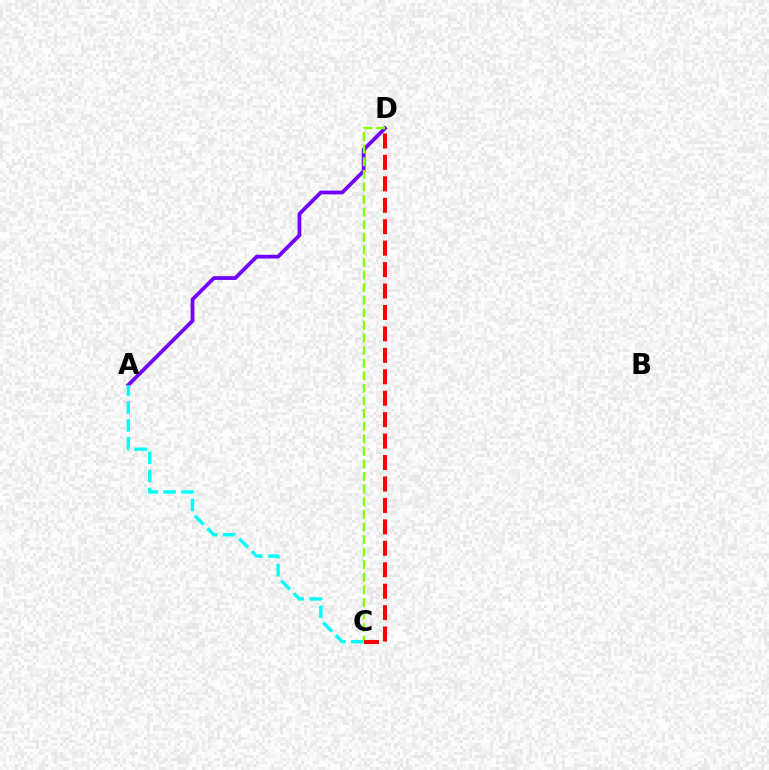{('A', 'D'): [{'color': '#7200ff', 'line_style': 'solid', 'thickness': 2.71}], ('A', 'C'): [{'color': '#00fff6', 'line_style': 'dashed', 'thickness': 2.44}], ('C', 'D'): [{'color': '#84ff00', 'line_style': 'dashed', 'thickness': 1.71}, {'color': '#ff0000', 'line_style': 'dashed', 'thickness': 2.91}]}